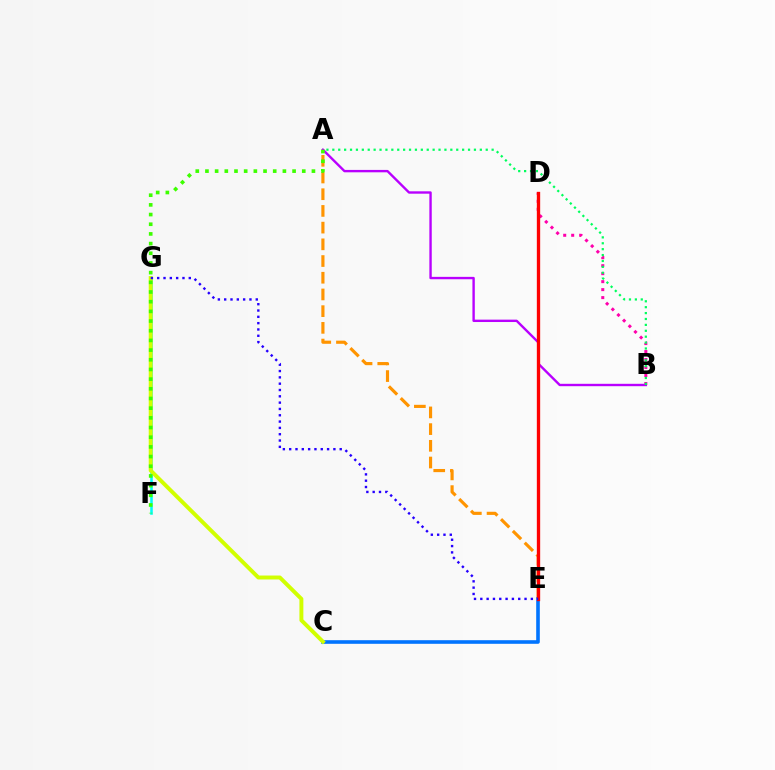{('A', 'E'): [{'color': '#ff9400', 'line_style': 'dashed', 'thickness': 2.27}], ('C', 'E'): [{'color': '#0074ff', 'line_style': 'solid', 'thickness': 2.6}], ('A', 'B'): [{'color': '#b900ff', 'line_style': 'solid', 'thickness': 1.72}, {'color': '#00ff5c', 'line_style': 'dotted', 'thickness': 1.6}], ('F', 'G'): [{'color': '#00fff6', 'line_style': 'solid', 'thickness': 1.83}], ('C', 'G'): [{'color': '#d1ff00', 'line_style': 'solid', 'thickness': 2.84}], ('A', 'F'): [{'color': '#3dff00', 'line_style': 'dotted', 'thickness': 2.63}], ('B', 'D'): [{'color': '#ff00ac', 'line_style': 'dotted', 'thickness': 2.17}], ('D', 'E'): [{'color': '#ff0000', 'line_style': 'solid', 'thickness': 2.4}], ('E', 'G'): [{'color': '#2500ff', 'line_style': 'dotted', 'thickness': 1.72}]}